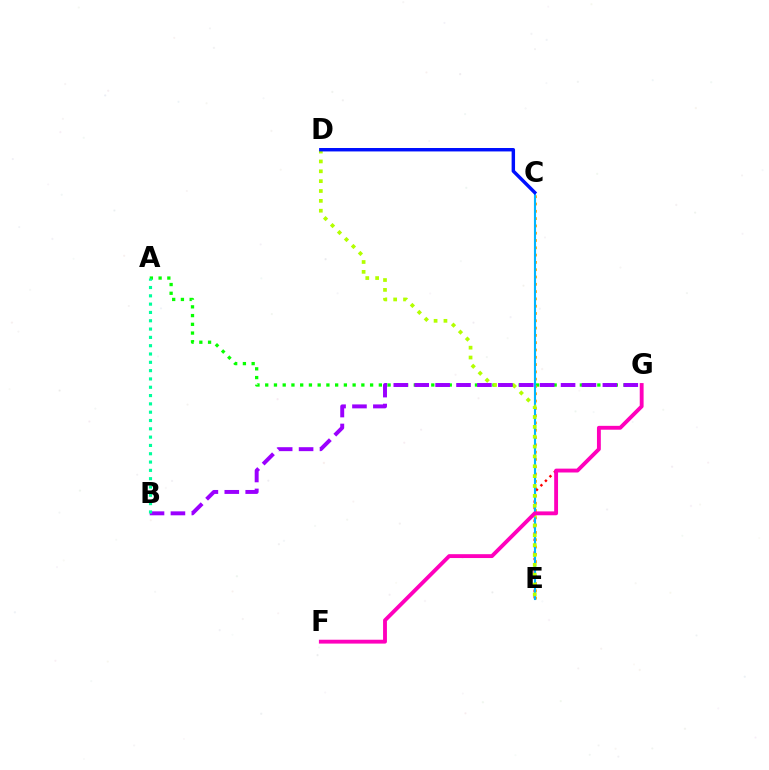{('A', 'G'): [{'color': '#08ff00', 'line_style': 'dotted', 'thickness': 2.37}], ('C', 'E'): [{'color': '#ffa500', 'line_style': 'dotted', 'thickness': 1.98}, {'color': '#00b5ff', 'line_style': 'solid', 'thickness': 1.53}], ('E', 'G'): [{'color': '#ff0000', 'line_style': 'dotted', 'thickness': 1.73}], ('D', 'E'): [{'color': '#b3ff00', 'line_style': 'dotted', 'thickness': 2.68}], ('F', 'G'): [{'color': '#ff00bd', 'line_style': 'solid', 'thickness': 2.78}], ('C', 'D'): [{'color': '#0010ff', 'line_style': 'solid', 'thickness': 2.47}], ('B', 'G'): [{'color': '#9b00ff', 'line_style': 'dashed', 'thickness': 2.84}], ('A', 'B'): [{'color': '#00ff9d', 'line_style': 'dotted', 'thickness': 2.26}]}